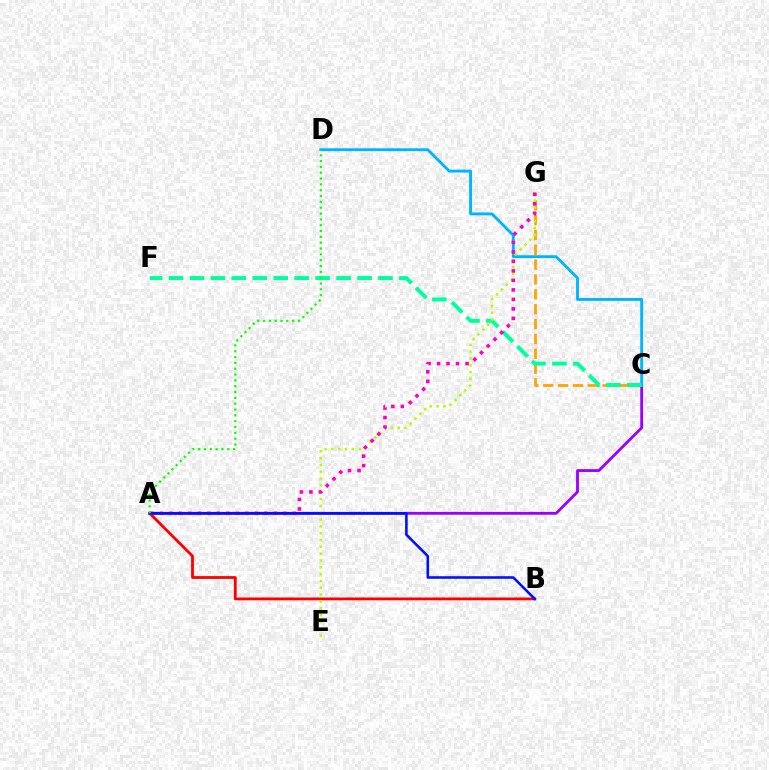{('A', 'C'): [{'color': '#9b00ff', 'line_style': 'solid', 'thickness': 2.03}], ('C', 'G'): [{'color': '#ffa500', 'line_style': 'dashed', 'thickness': 2.02}], ('C', 'D'): [{'color': '#00b5ff', 'line_style': 'solid', 'thickness': 2.06}], ('C', 'F'): [{'color': '#00ff9d', 'line_style': 'dashed', 'thickness': 2.85}], ('A', 'B'): [{'color': '#ff0000', 'line_style': 'solid', 'thickness': 2.01}, {'color': '#0010ff', 'line_style': 'solid', 'thickness': 1.85}], ('E', 'G'): [{'color': '#b3ff00', 'line_style': 'dotted', 'thickness': 1.86}], ('A', 'G'): [{'color': '#ff00bd', 'line_style': 'dotted', 'thickness': 2.58}], ('A', 'D'): [{'color': '#08ff00', 'line_style': 'dotted', 'thickness': 1.58}]}